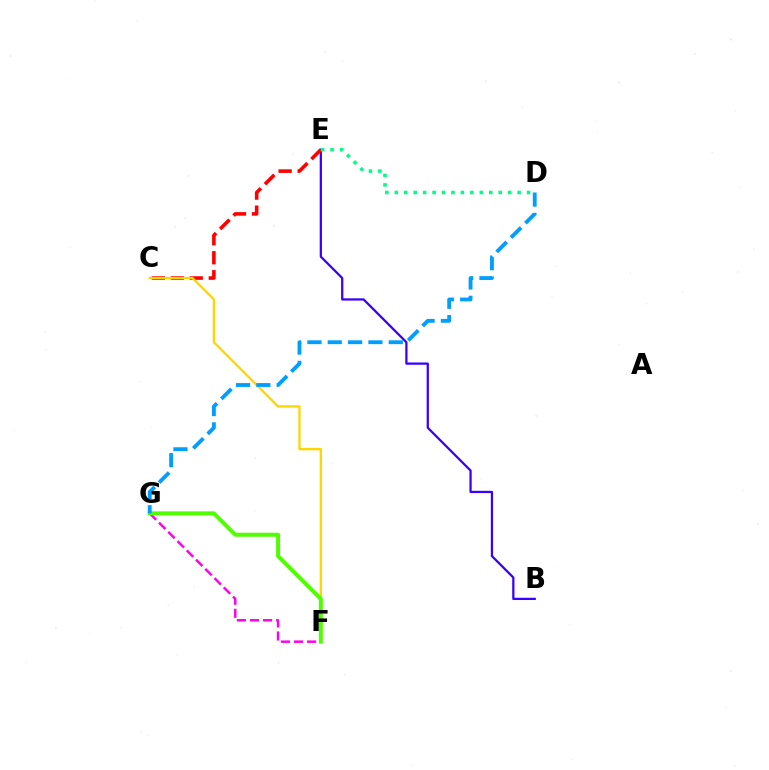{('F', 'G'): [{'color': '#ff00ed', 'line_style': 'dashed', 'thickness': 1.78}, {'color': '#4fff00', 'line_style': 'solid', 'thickness': 2.86}], ('B', 'E'): [{'color': '#3700ff', 'line_style': 'solid', 'thickness': 1.62}], ('C', 'E'): [{'color': '#ff0000', 'line_style': 'dashed', 'thickness': 2.58}], ('C', 'F'): [{'color': '#ffd500', 'line_style': 'solid', 'thickness': 1.65}], ('D', 'E'): [{'color': '#00ff86', 'line_style': 'dotted', 'thickness': 2.57}], ('D', 'G'): [{'color': '#009eff', 'line_style': 'dashed', 'thickness': 2.76}]}